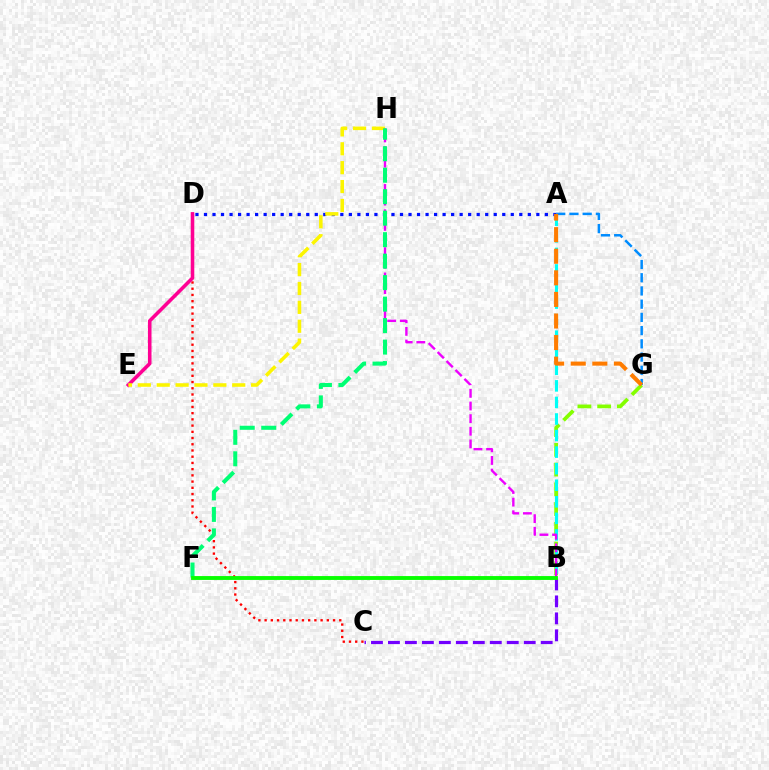{('A', 'D'): [{'color': '#0010ff', 'line_style': 'dotted', 'thickness': 2.32}], ('C', 'D'): [{'color': '#ff0000', 'line_style': 'dotted', 'thickness': 1.69}], ('D', 'E'): [{'color': '#ff0094', 'line_style': 'solid', 'thickness': 2.57}], ('B', 'G'): [{'color': '#84ff00', 'line_style': 'dashed', 'thickness': 2.68}], ('B', 'C'): [{'color': '#7200ff', 'line_style': 'dashed', 'thickness': 2.31}], ('A', 'B'): [{'color': '#00fff6', 'line_style': 'dashed', 'thickness': 2.25}], ('E', 'H'): [{'color': '#fcf500', 'line_style': 'dashed', 'thickness': 2.57}], ('B', 'H'): [{'color': '#ee00ff', 'line_style': 'dashed', 'thickness': 1.72}], ('A', 'G'): [{'color': '#008cff', 'line_style': 'dashed', 'thickness': 1.8}, {'color': '#ff7c00', 'line_style': 'dashed', 'thickness': 2.93}], ('F', 'H'): [{'color': '#00ff74', 'line_style': 'dashed', 'thickness': 2.92}], ('B', 'F'): [{'color': '#08ff00', 'line_style': 'solid', 'thickness': 2.79}]}